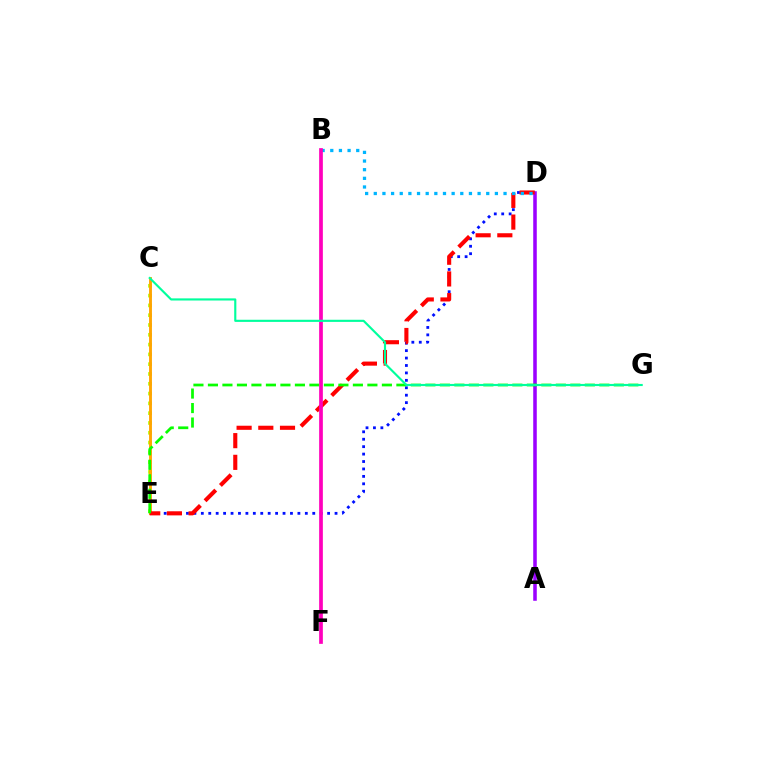{('D', 'E'): [{'color': '#0010ff', 'line_style': 'dotted', 'thickness': 2.02}, {'color': '#ff0000', 'line_style': 'dashed', 'thickness': 2.95}], ('C', 'E'): [{'color': '#b3ff00', 'line_style': 'dotted', 'thickness': 2.66}, {'color': '#ffa500', 'line_style': 'solid', 'thickness': 2.06}], ('A', 'D'): [{'color': '#9b00ff', 'line_style': 'solid', 'thickness': 2.56}], ('B', 'D'): [{'color': '#00b5ff', 'line_style': 'dotted', 'thickness': 2.35}], ('E', 'G'): [{'color': '#08ff00', 'line_style': 'dashed', 'thickness': 1.97}], ('B', 'F'): [{'color': '#ff00bd', 'line_style': 'solid', 'thickness': 2.67}], ('C', 'G'): [{'color': '#00ff9d', 'line_style': 'solid', 'thickness': 1.54}]}